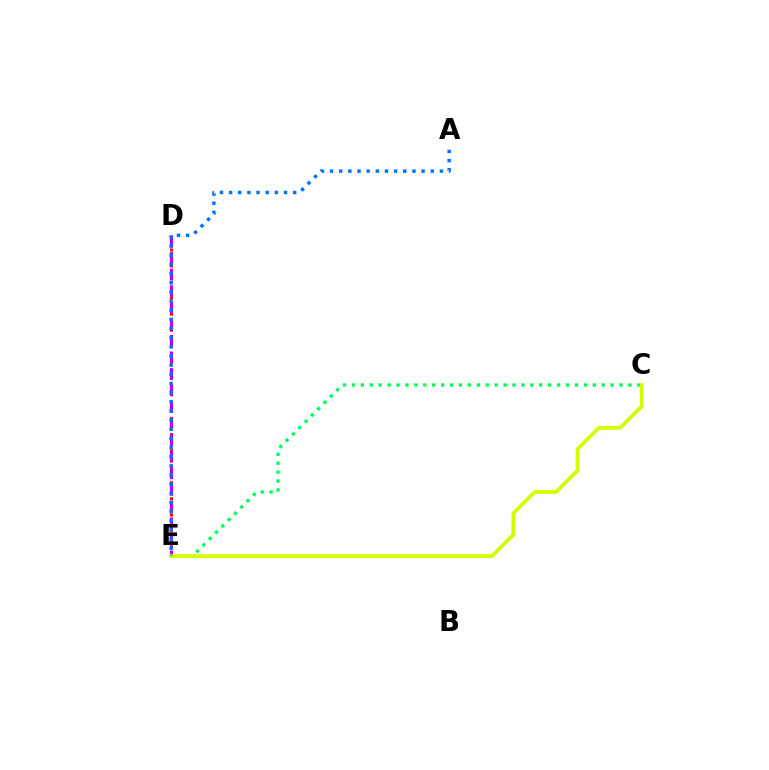{('D', 'E'): [{'color': '#ff0000', 'line_style': 'dotted', 'thickness': 2.18}, {'color': '#b900ff', 'line_style': 'dashed', 'thickness': 2.25}], ('C', 'E'): [{'color': '#00ff5c', 'line_style': 'dotted', 'thickness': 2.42}, {'color': '#d1ff00', 'line_style': 'solid', 'thickness': 2.71}], ('A', 'E'): [{'color': '#0074ff', 'line_style': 'dotted', 'thickness': 2.49}]}